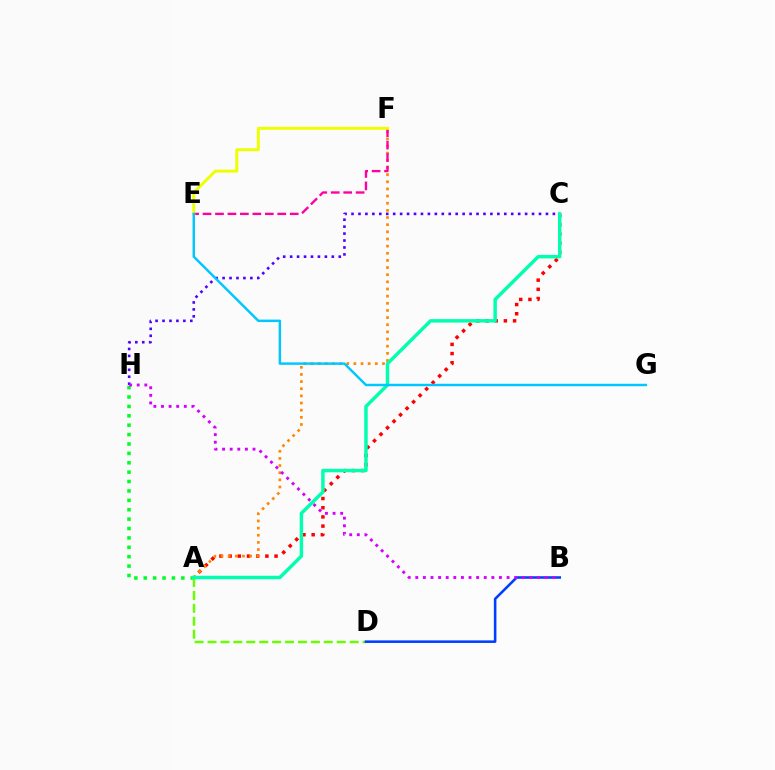{('A', 'H'): [{'color': '#00ff27', 'line_style': 'dotted', 'thickness': 2.55}], ('A', 'C'): [{'color': '#ff0000', 'line_style': 'dotted', 'thickness': 2.5}, {'color': '#00ffaf', 'line_style': 'solid', 'thickness': 2.48}], ('A', 'F'): [{'color': '#ff8800', 'line_style': 'dotted', 'thickness': 1.94}], ('A', 'D'): [{'color': '#66ff00', 'line_style': 'dashed', 'thickness': 1.76}], ('E', 'F'): [{'color': '#ff00a0', 'line_style': 'dashed', 'thickness': 1.69}, {'color': '#eeff00', 'line_style': 'solid', 'thickness': 2.13}], ('B', 'D'): [{'color': '#003fff', 'line_style': 'solid', 'thickness': 1.85}], ('C', 'H'): [{'color': '#4f00ff', 'line_style': 'dotted', 'thickness': 1.89}], ('B', 'H'): [{'color': '#d600ff', 'line_style': 'dotted', 'thickness': 2.07}], ('E', 'G'): [{'color': '#00c7ff', 'line_style': 'solid', 'thickness': 1.76}]}